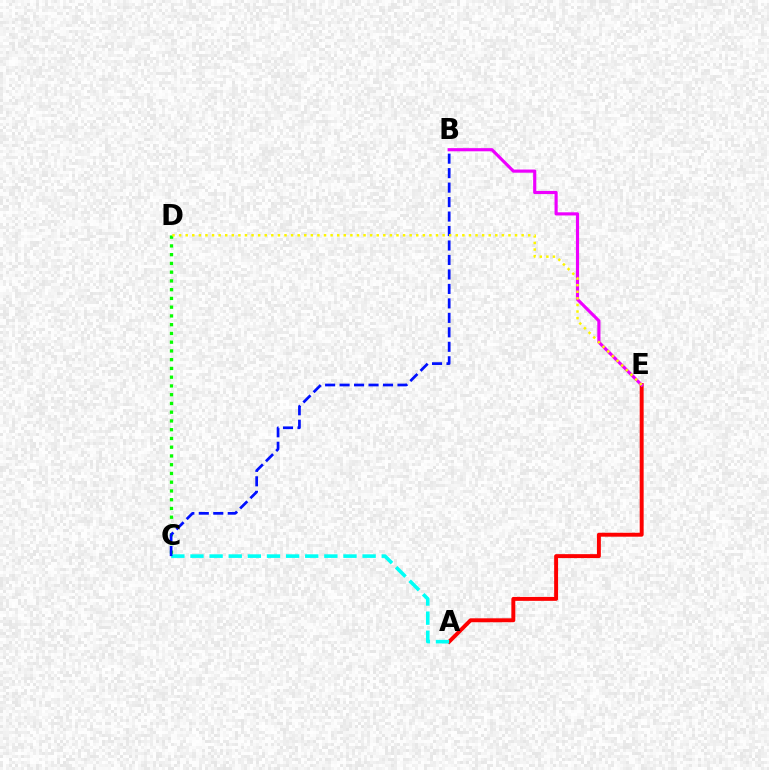{('A', 'E'): [{'color': '#ff0000', 'line_style': 'solid', 'thickness': 2.83}], ('A', 'C'): [{'color': '#00fff6', 'line_style': 'dashed', 'thickness': 2.6}], ('B', 'E'): [{'color': '#ee00ff', 'line_style': 'solid', 'thickness': 2.27}], ('C', 'D'): [{'color': '#08ff00', 'line_style': 'dotted', 'thickness': 2.38}], ('B', 'C'): [{'color': '#0010ff', 'line_style': 'dashed', 'thickness': 1.97}], ('D', 'E'): [{'color': '#fcf500', 'line_style': 'dotted', 'thickness': 1.79}]}